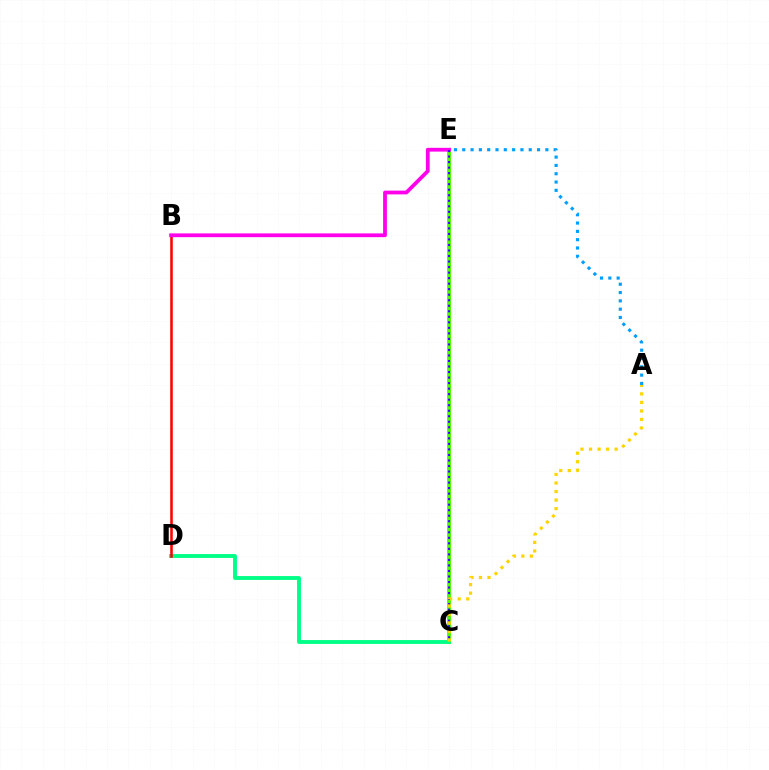{('C', 'E'): [{'color': '#4fff00', 'line_style': 'solid', 'thickness': 2.85}, {'color': '#3700ff', 'line_style': 'dotted', 'thickness': 1.5}], ('C', 'D'): [{'color': '#00ff86', 'line_style': 'solid', 'thickness': 2.79}], ('B', 'D'): [{'color': '#ff0000', 'line_style': 'solid', 'thickness': 1.84}], ('B', 'E'): [{'color': '#ff00ed', 'line_style': 'solid', 'thickness': 2.72}], ('A', 'E'): [{'color': '#009eff', 'line_style': 'dotted', 'thickness': 2.26}], ('A', 'C'): [{'color': '#ffd500', 'line_style': 'dotted', 'thickness': 2.32}]}